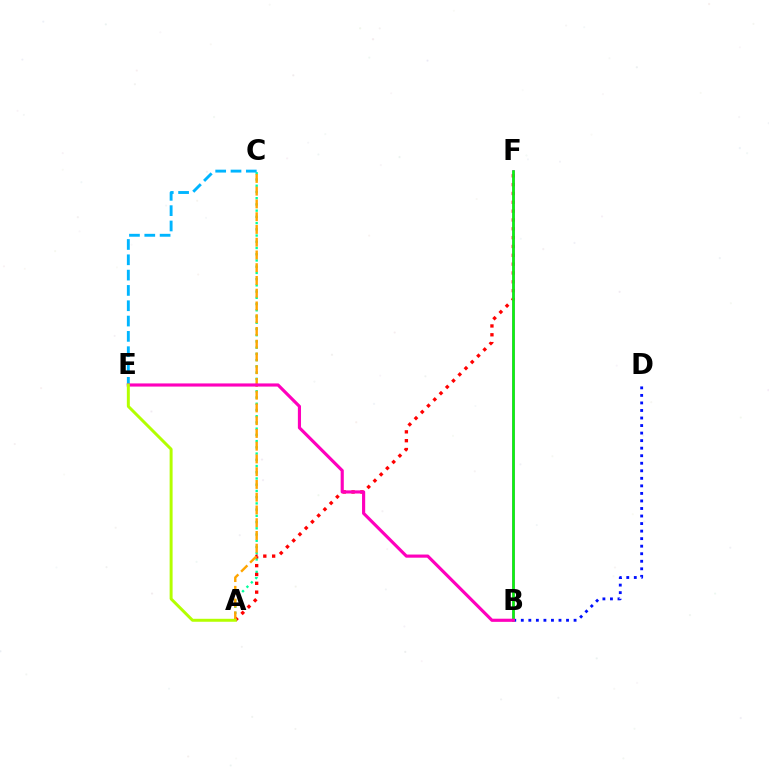{('A', 'C'): [{'color': '#00ff9d', 'line_style': 'dotted', 'thickness': 1.69}, {'color': '#ffa500', 'line_style': 'dashed', 'thickness': 1.73}], ('B', 'D'): [{'color': '#0010ff', 'line_style': 'dotted', 'thickness': 2.05}], ('A', 'F'): [{'color': '#ff0000', 'line_style': 'dotted', 'thickness': 2.4}], ('C', 'E'): [{'color': '#00b5ff', 'line_style': 'dashed', 'thickness': 2.08}], ('B', 'F'): [{'color': '#9b00ff', 'line_style': 'solid', 'thickness': 1.83}, {'color': '#08ff00', 'line_style': 'solid', 'thickness': 1.81}], ('B', 'E'): [{'color': '#ff00bd', 'line_style': 'solid', 'thickness': 2.26}], ('A', 'E'): [{'color': '#b3ff00', 'line_style': 'solid', 'thickness': 2.14}]}